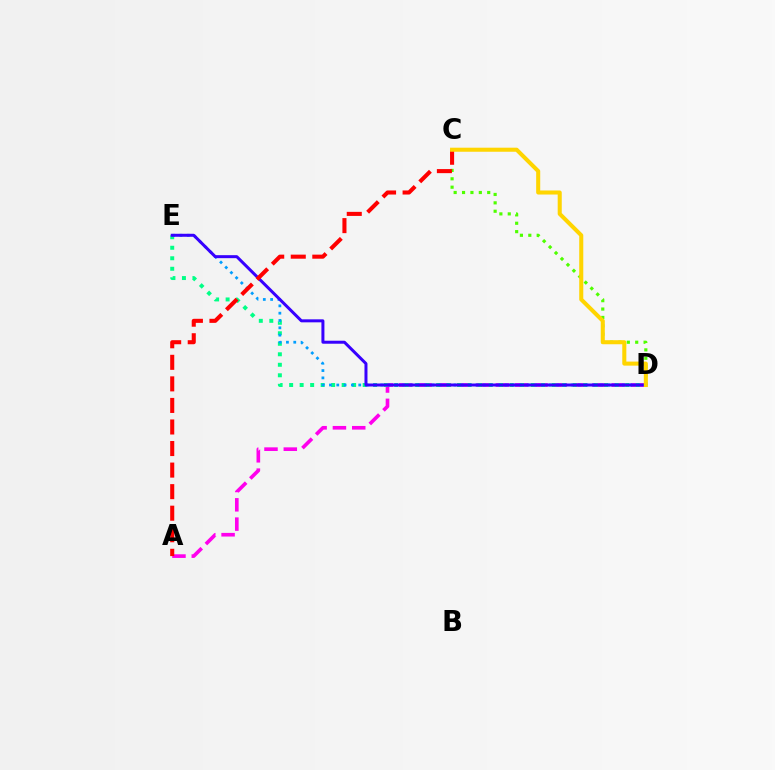{('A', 'D'): [{'color': '#ff00ed', 'line_style': 'dashed', 'thickness': 2.62}], ('C', 'D'): [{'color': '#4fff00', 'line_style': 'dotted', 'thickness': 2.28}, {'color': '#ffd500', 'line_style': 'solid', 'thickness': 2.92}], ('D', 'E'): [{'color': '#00ff86', 'line_style': 'dotted', 'thickness': 2.85}, {'color': '#009eff', 'line_style': 'dotted', 'thickness': 1.99}, {'color': '#3700ff', 'line_style': 'solid', 'thickness': 2.16}], ('A', 'C'): [{'color': '#ff0000', 'line_style': 'dashed', 'thickness': 2.93}]}